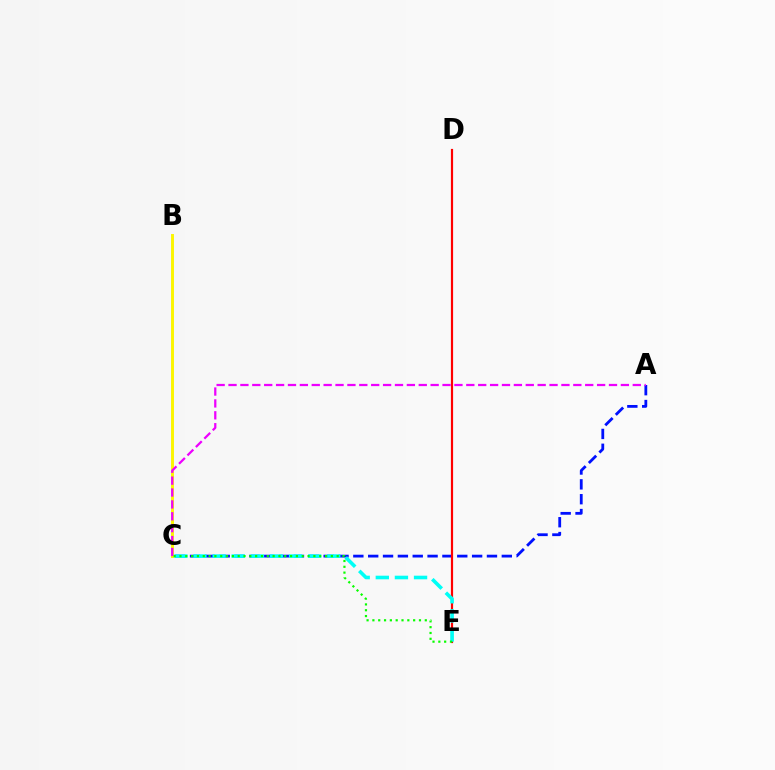{('A', 'C'): [{'color': '#0010ff', 'line_style': 'dashed', 'thickness': 2.02}, {'color': '#ee00ff', 'line_style': 'dashed', 'thickness': 1.62}], ('B', 'C'): [{'color': '#fcf500', 'line_style': 'solid', 'thickness': 2.11}], ('D', 'E'): [{'color': '#ff0000', 'line_style': 'solid', 'thickness': 1.58}], ('C', 'E'): [{'color': '#00fff6', 'line_style': 'dashed', 'thickness': 2.6}, {'color': '#08ff00', 'line_style': 'dotted', 'thickness': 1.58}]}